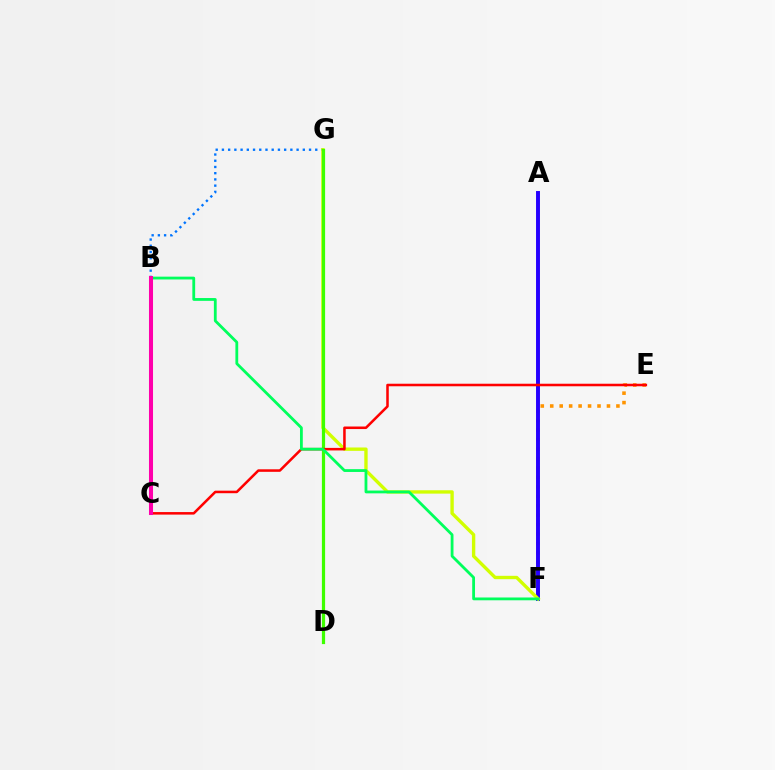{('B', 'G'): [{'color': '#0074ff', 'line_style': 'dotted', 'thickness': 1.69}], ('D', 'G'): [{'color': '#b900ff', 'line_style': 'dotted', 'thickness': 1.98}, {'color': '#00fff6', 'line_style': 'dashed', 'thickness': 1.85}, {'color': '#3dff00', 'line_style': 'solid', 'thickness': 2.31}], ('E', 'F'): [{'color': '#ff9400', 'line_style': 'dotted', 'thickness': 2.57}], ('A', 'F'): [{'color': '#2500ff', 'line_style': 'solid', 'thickness': 2.83}], ('F', 'G'): [{'color': '#d1ff00', 'line_style': 'solid', 'thickness': 2.42}], ('C', 'E'): [{'color': '#ff0000', 'line_style': 'solid', 'thickness': 1.83}], ('B', 'F'): [{'color': '#00ff5c', 'line_style': 'solid', 'thickness': 2.02}], ('B', 'C'): [{'color': '#ff00ac', 'line_style': 'solid', 'thickness': 2.91}]}